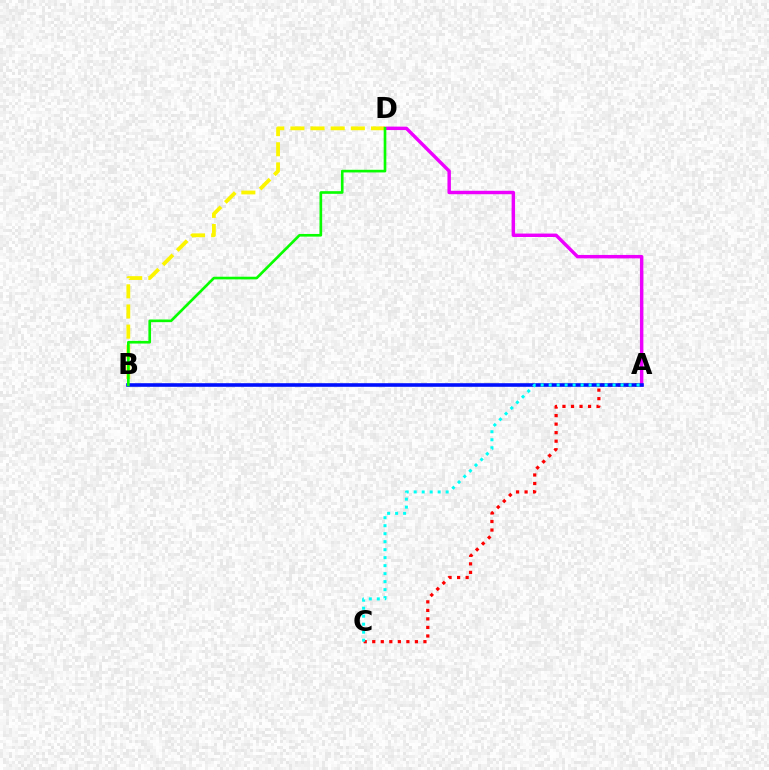{('A', 'C'): [{'color': '#ff0000', 'line_style': 'dotted', 'thickness': 2.32}, {'color': '#00fff6', 'line_style': 'dotted', 'thickness': 2.17}], ('A', 'D'): [{'color': '#ee00ff', 'line_style': 'solid', 'thickness': 2.48}], ('B', 'D'): [{'color': '#fcf500', 'line_style': 'dashed', 'thickness': 2.74}, {'color': '#08ff00', 'line_style': 'solid', 'thickness': 1.91}], ('A', 'B'): [{'color': '#0010ff', 'line_style': 'solid', 'thickness': 2.59}]}